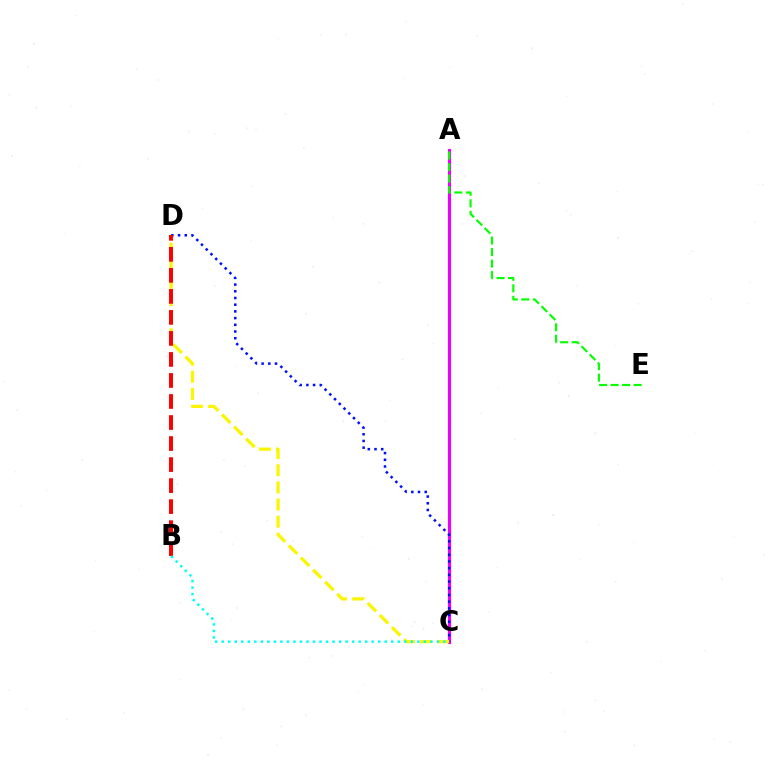{('A', 'C'): [{'color': '#ee00ff', 'line_style': 'solid', 'thickness': 2.27}], ('C', 'D'): [{'color': '#0010ff', 'line_style': 'dotted', 'thickness': 1.82}, {'color': '#fcf500', 'line_style': 'dashed', 'thickness': 2.33}], ('A', 'E'): [{'color': '#08ff00', 'line_style': 'dashed', 'thickness': 1.57}], ('B', 'D'): [{'color': '#ff0000', 'line_style': 'dashed', 'thickness': 2.86}], ('B', 'C'): [{'color': '#00fff6', 'line_style': 'dotted', 'thickness': 1.77}]}